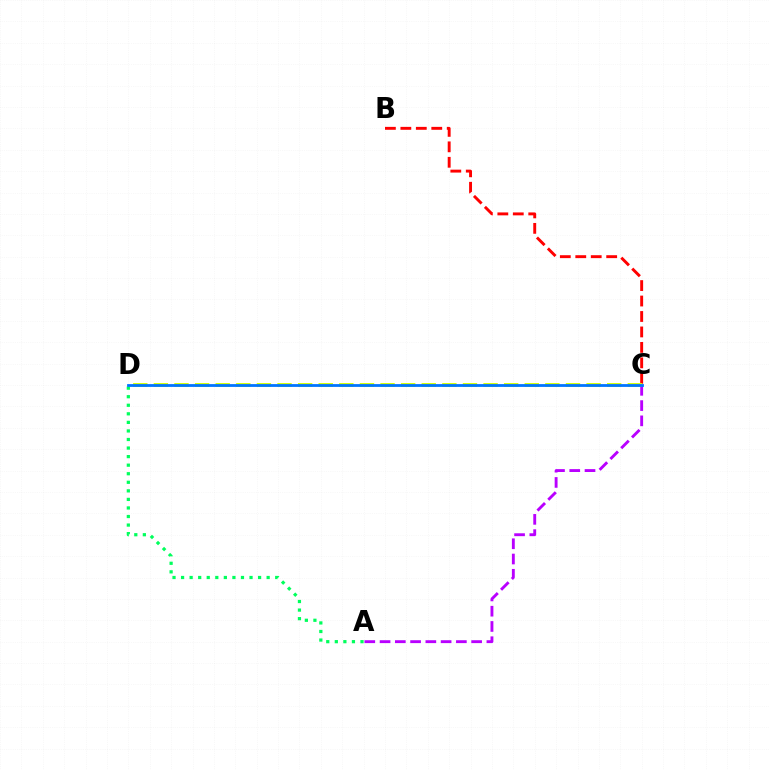{('A', 'D'): [{'color': '#00ff5c', 'line_style': 'dotted', 'thickness': 2.33}], ('A', 'C'): [{'color': '#b900ff', 'line_style': 'dashed', 'thickness': 2.07}], ('B', 'C'): [{'color': '#ff0000', 'line_style': 'dashed', 'thickness': 2.1}], ('C', 'D'): [{'color': '#d1ff00', 'line_style': 'dashed', 'thickness': 2.8}, {'color': '#0074ff', 'line_style': 'solid', 'thickness': 2.01}]}